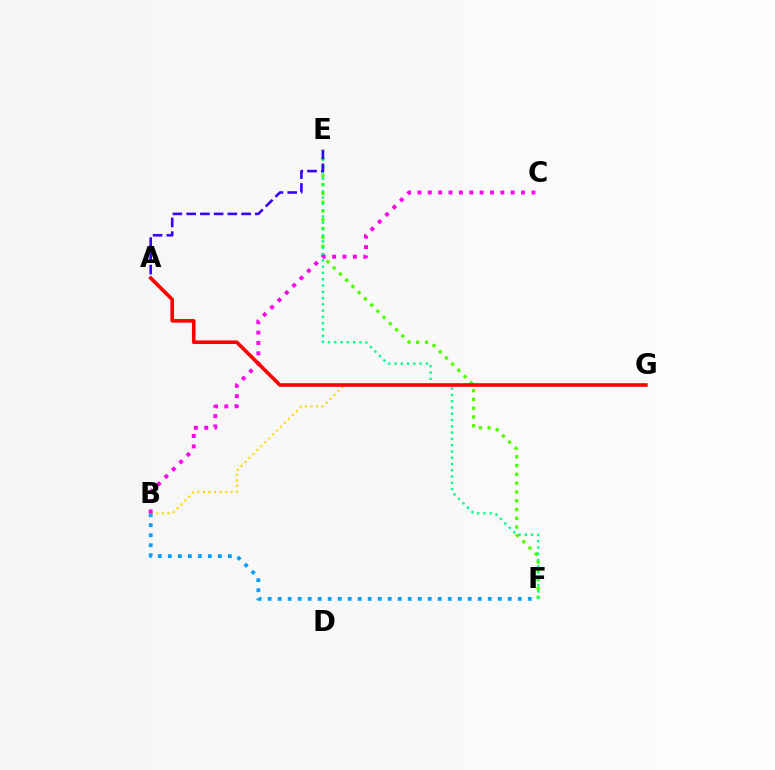{('B', 'G'): [{'color': '#ffd500', 'line_style': 'dotted', 'thickness': 1.51}], ('E', 'F'): [{'color': '#4fff00', 'line_style': 'dotted', 'thickness': 2.39}, {'color': '#00ff86', 'line_style': 'dotted', 'thickness': 1.71}], ('B', 'F'): [{'color': '#009eff', 'line_style': 'dotted', 'thickness': 2.72}], ('B', 'C'): [{'color': '#ff00ed', 'line_style': 'dotted', 'thickness': 2.82}], ('A', 'E'): [{'color': '#3700ff', 'line_style': 'dashed', 'thickness': 1.87}], ('A', 'G'): [{'color': '#ff0000', 'line_style': 'solid', 'thickness': 2.6}]}